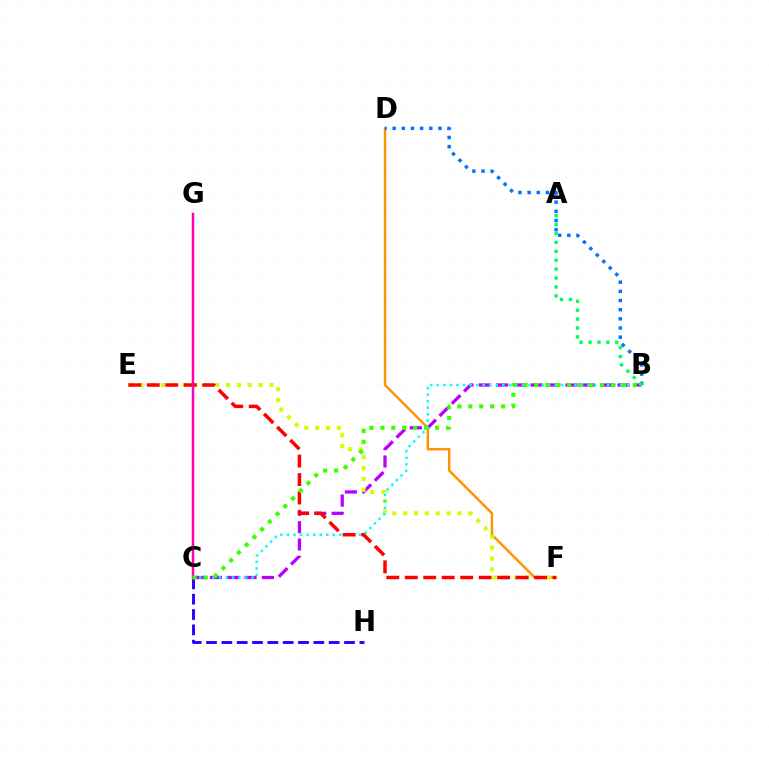{('B', 'C'): [{'color': '#b900ff', 'line_style': 'dashed', 'thickness': 2.36}, {'color': '#00fff6', 'line_style': 'dotted', 'thickness': 1.78}, {'color': '#3dff00', 'line_style': 'dotted', 'thickness': 2.97}], ('D', 'F'): [{'color': '#ff9400', 'line_style': 'solid', 'thickness': 1.76}], ('E', 'F'): [{'color': '#d1ff00', 'line_style': 'dotted', 'thickness': 2.95}, {'color': '#ff0000', 'line_style': 'dashed', 'thickness': 2.51}], ('B', 'D'): [{'color': '#0074ff', 'line_style': 'dotted', 'thickness': 2.49}], ('C', 'H'): [{'color': '#2500ff', 'line_style': 'dashed', 'thickness': 2.08}], ('C', 'G'): [{'color': '#ff00ac', 'line_style': 'solid', 'thickness': 1.78}], ('A', 'B'): [{'color': '#00ff5c', 'line_style': 'dotted', 'thickness': 2.42}]}